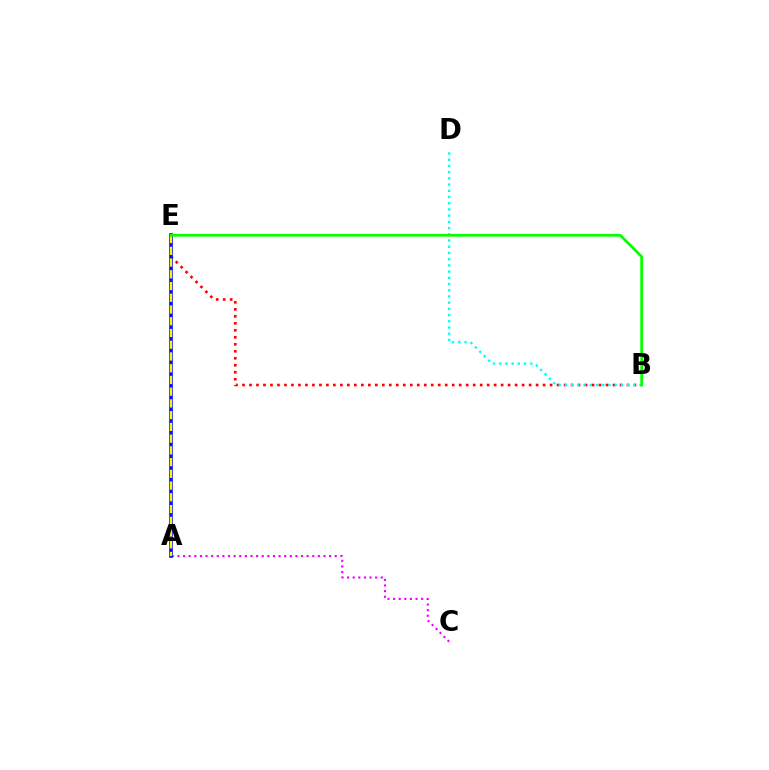{('B', 'E'): [{'color': '#ff0000', 'line_style': 'dotted', 'thickness': 1.9}, {'color': '#08ff00', 'line_style': 'solid', 'thickness': 1.99}], ('A', 'C'): [{'color': '#ee00ff', 'line_style': 'dotted', 'thickness': 1.53}], ('A', 'E'): [{'color': '#0010ff', 'line_style': 'solid', 'thickness': 2.6}, {'color': '#fcf500', 'line_style': 'dashed', 'thickness': 1.59}], ('B', 'D'): [{'color': '#00fff6', 'line_style': 'dotted', 'thickness': 1.69}]}